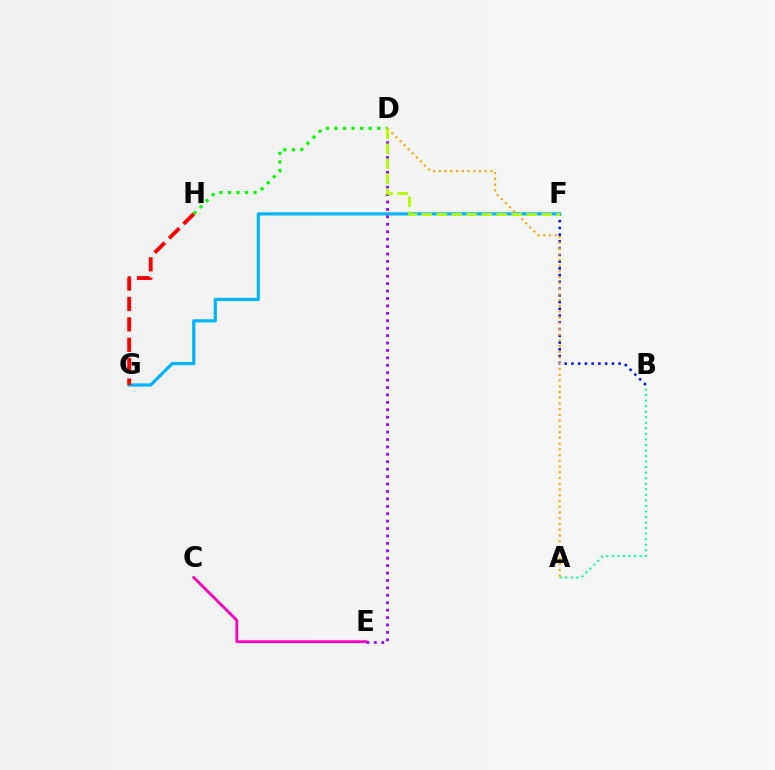{('C', 'E'): [{'color': '#ff00bd', 'line_style': 'solid', 'thickness': 2.02}], ('F', 'G'): [{'color': '#00b5ff', 'line_style': 'solid', 'thickness': 2.29}], ('D', 'E'): [{'color': '#9b00ff', 'line_style': 'dotted', 'thickness': 2.02}], ('D', 'H'): [{'color': '#08ff00', 'line_style': 'dotted', 'thickness': 2.33}], ('A', 'B'): [{'color': '#00ff9d', 'line_style': 'dotted', 'thickness': 1.51}], ('B', 'F'): [{'color': '#0010ff', 'line_style': 'dotted', 'thickness': 1.83}], ('A', 'D'): [{'color': '#ffa500', 'line_style': 'dotted', 'thickness': 1.56}], ('D', 'F'): [{'color': '#b3ff00', 'line_style': 'dashed', 'thickness': 2.04}], ('G', 'H'): [{'color': '#ff0000', 'line_style': 'dashed', 'thickness': 2.77}]}